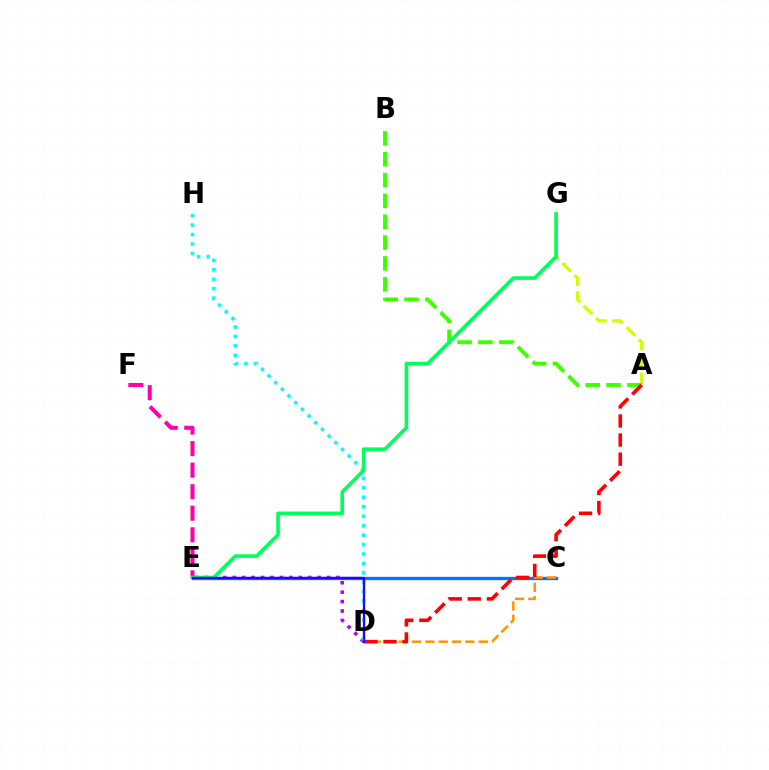{('D', 'E'): [{'color': '#b900ff', 'line_style': 'dotted', 'thickness': 2.56}, {'color': '#2500ff', 'line_style': 'solid', 'thickness': 1.66}], ('D', 'H'): [{'color': '#00fff6', 'line_style': 'dotted', 'thickness': 2.56}], ('A', 'G'): [{'color': '#d1ff00', 'line_style': 'dashed', 'thickness': 2.34}], ('C', 'E'): [{'color': '#0074ff', 'line_style': 'solid', 'thickness': 2.4}], ('A', 'B'): [{'color': '#3dff00', 'line_style': 'dashed', 'thickness': 2.83}], ('E', 'F'): [{'color': '#ff00ac', 'line_style': 'dashed', 'thickness': 2.93}], ('C', 'D'): [{'color': '#ff9400', 'line_style': 'dashed', 'thickness': 1.81}], ('A', 'D'): [{'color': '#ff0000', 'line_style': 'dashed', 'thickness': 2.59}], ('E', 'G'): [{'color': '#00ff5c', 'line_style': 'solid', 'thickness': 2.61}]}